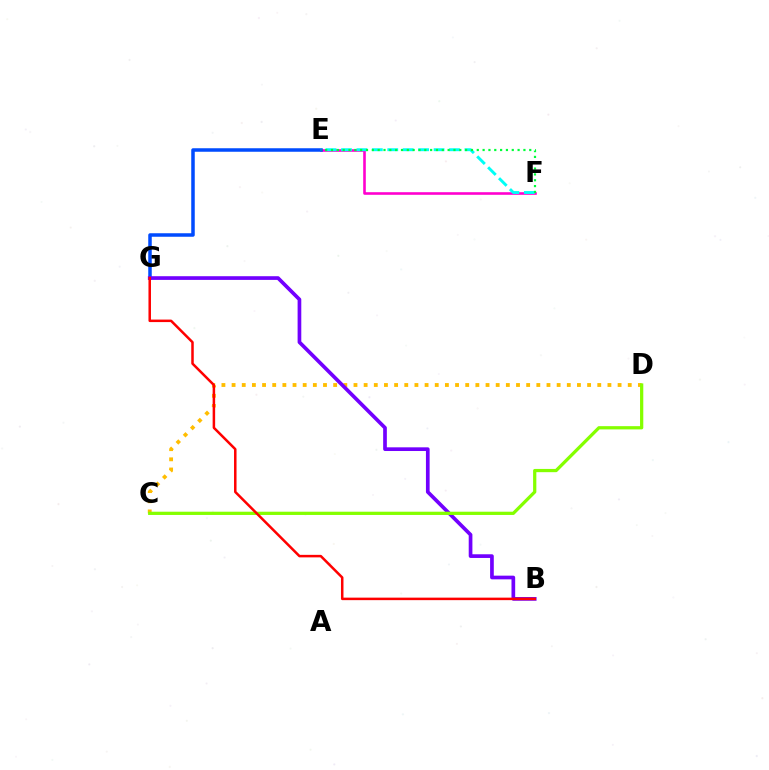{('C', 'D'): [{'color': '#ffbd00', 'line_style': 'dotted', 'thickness': 2.76}, {'color': '#84ff00', 'line_style': 'solid', 'thickness': 2.34}], ('E', 'F'): [{'color': '#ff00cf', 'line_style': 'solid', 'thickness': 1.88}, {'color': '#00fff6', 'line_style': 'dashed', 'thickness': 2.1}, {'color': '#00ff39', 'line_style': 'dotted', 'thickness': 1.58}], ('E', 'G'): [{'color': '#004bff', 'line_style': 'solid', 'thickness': 2.52}], ('B', 'G'): [{'color': '#7200ff', 'line_style': 'solid', 'thickness': 2.65}, {'color': '#ff0000', 'line_style': 'solid', 'thickness': 1.81}]}